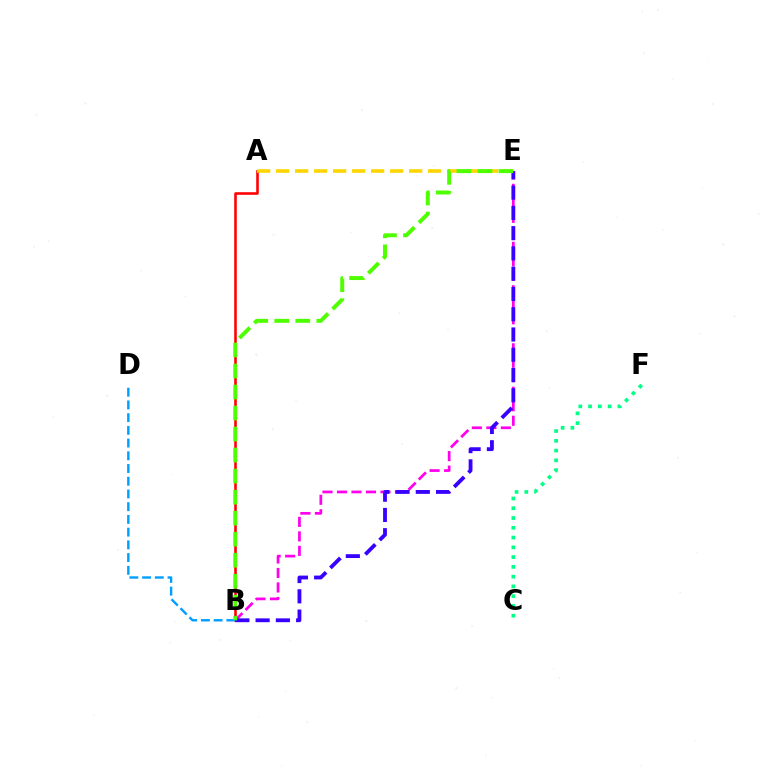{('B', 'E'): [{'color': '#ff00ed', 'line_style': 'dashed', 'thickness': 1.97}, {'color': '#3700ff', 'line_style': 'dashed', 'thickness': 2.75}, {'color': '#4fff00', 'line_style': 'dashed', 'thickness': 2.86}], ('A', 'B'): [{'color': '#ff0000', 'line_style': 'solid', 'thickness': 1.86}], ('B', 'D'): [{'color': '#009eff', 'line_style': 'dashed', 'thickness': 1.73}], ('A', 'E'): [{'color': '#ffd500', 'line_style': 'dashed', 'thickness': 2.58}], ('C', 'F'): [{'color': '#00ff86', 'line_style': 'dotted', 'thickness': 2.65}]}